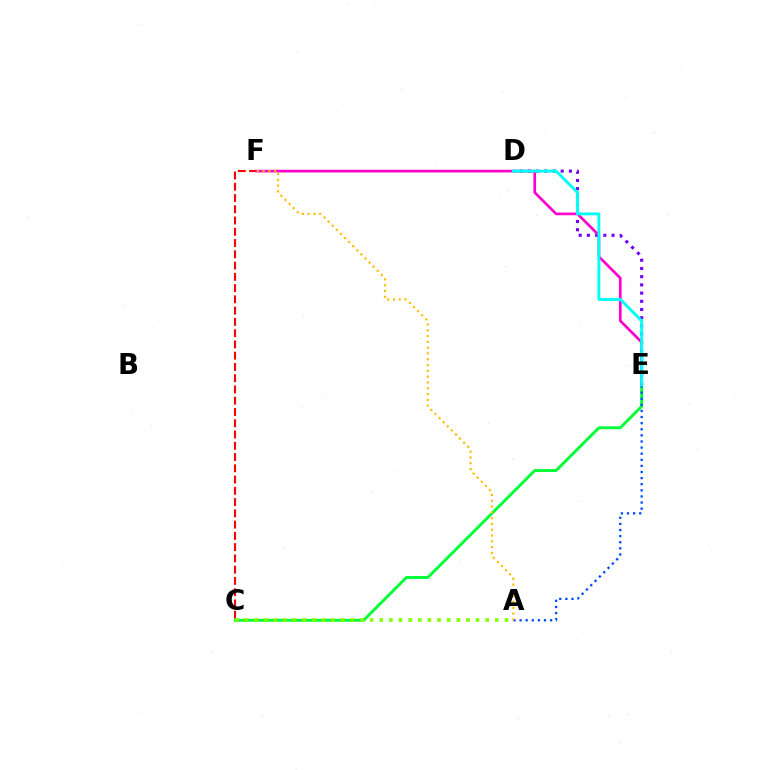{('C', 'F'): [{'color': '#ff0000', 'line_style': 'dashed', 'thickness': 1.53}], ('C', 'E'): [{'color': '#00ff39', 'line_style': 'solid', 'thickness': 2.12}], ('D', 'E'): [{'color': '#7200ff', 'line_style': 'dotted', 'thickness': 2.23}, {'color': '#00fff6', 'line_style': 'solid', 'thickness': 2.11}], ('E', 'F'): [{'color': '#ff00cf', 'line_style': 'solid', 'thickness': 1.93}], ('A', 'E'): [{'color': '#004bff', 'line_style': 'dotted', 'thickness': 1.66}], ('A', 'C'): [{'color': '#84ff00', 'line_style': 'dotted', 'thickness': 2.62}], ('A', 'F'): [{'color': '#ffbd00', 'line_style': 'dotted', 'thickness': 1.57}]}